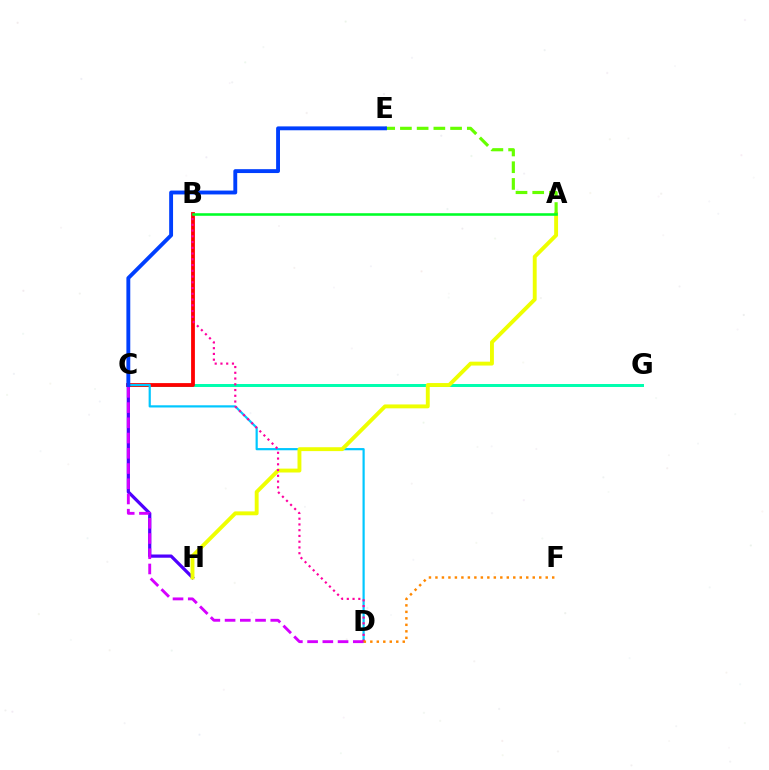{('C', 'G'): [{'color': '#00ffaf', 'line_style': 'solid', 'thickness': 2.14}], ('B', 'C'): [{'color': '#ff0000', 'line_style': 'solid', 'thickness': 2.73}], ('C', 'D'): [{'color': '#00c7ff', 'line_style': 'solid', 'thickness': 1.58}, {'color': '#d600ff', 'line_style': 'dashed', 'thickness': 2.07}], ('C', 'H'): [{'color': '#4f00ff', 'line_style': 'solid', 'thickness': 2.33}], ('A', 'H'): [{'color': '#eeff00', 'line_style': 'solid', 'thickness': 2.8}], ('B', 'D'): [{'color': '#ff00a0', 'line_style': 'dotted', 'thickness': 1.56}], ('A', 'E'): [{'color': '#66ff00', 'line_style': 'dashed', 'thickness': 2.27}], ('D', 'F'): [{'color': '#ff8800', 'line_style': 'dotted', 'thickness': 1.76}], ('C', 'E'): [{'color': '#003fff', 'line_style': 'solid', 'thickness': 2.79}], ('A', 'B'): [{'color': '#00ff27', 'line_style': 'solid', 'thickness': 1.85}]}